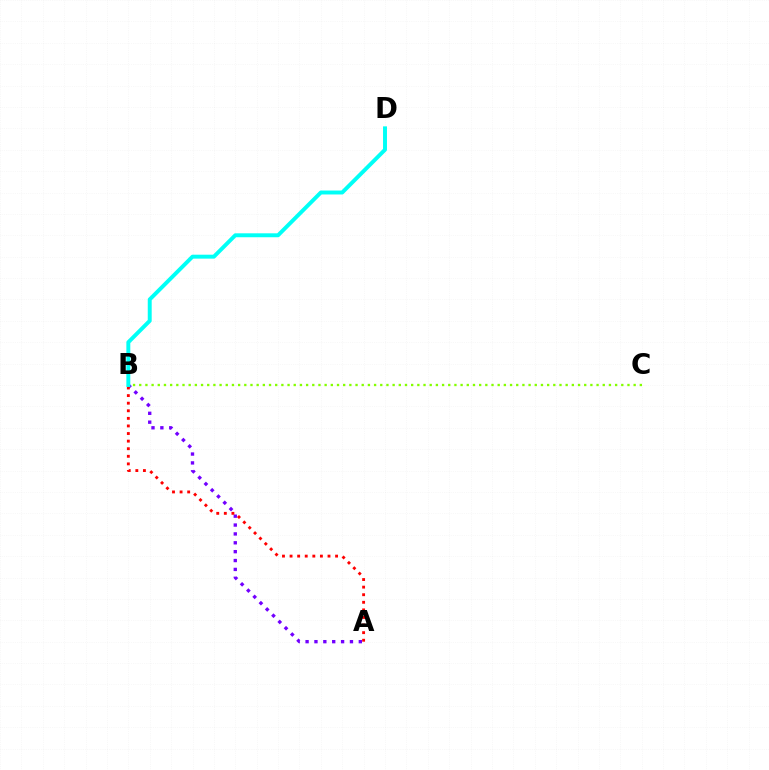{('A', 'B'): [{'color': '#7200ff', 'line_style': 'dotted', 'thickness': 2.41}, {'color': '#ff0000', 'line_style': 'dotted', 'thickness': 2.06}], ('B', 'C'): [{'color': '#84ff00', 'line_style': 'dotted', 'thickness': 1.68}], ('B', 'D'): [{'color': '#00fff6', 'line_style': 'solid', 'thickness': 2.84}]}